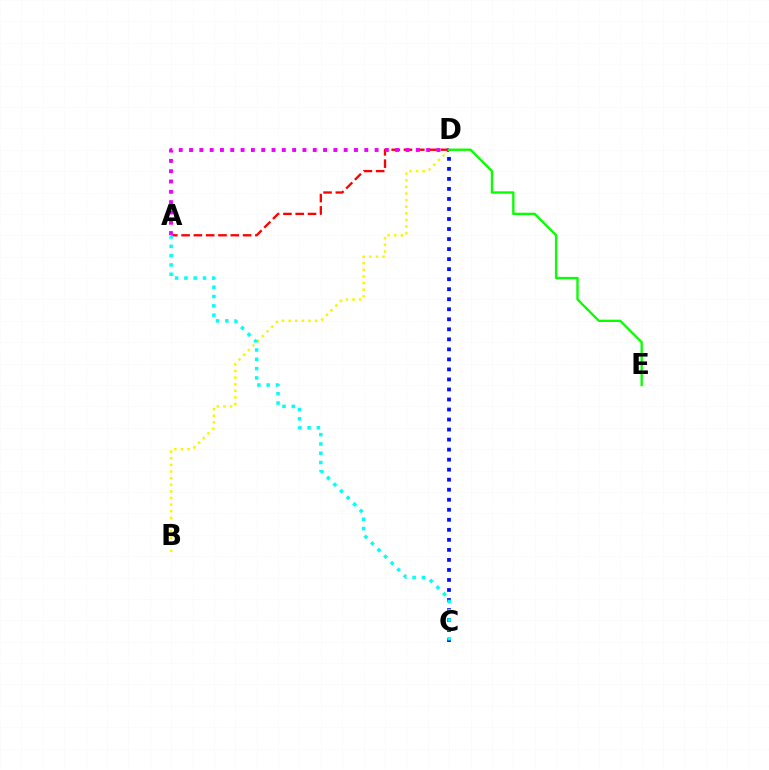{('C', 'D'): [{'color': '#0010ff', 'line_style': 'dotted', 'thickness': 2.72}], ('B', 'D'): [{'color': '#fcf500', 'line_style': 'dotted', 'thickness': 1.8}], ('A', 'D'): [{'color': '#ff0000', 'line_style': 'dashed', 'thickness': 1.67}, {'color': '#ee00ff', 'line_style': 'dotted', 'thickness': 2.8}], ('D', 'E'): [{'color': '#08ff00', 'line_style': 'solid', 'thickness': 1.69}], ('A', 'C'): [{'color': '#00fff6', 'line_style': 'dotted', 'thickness': 2.53}]}